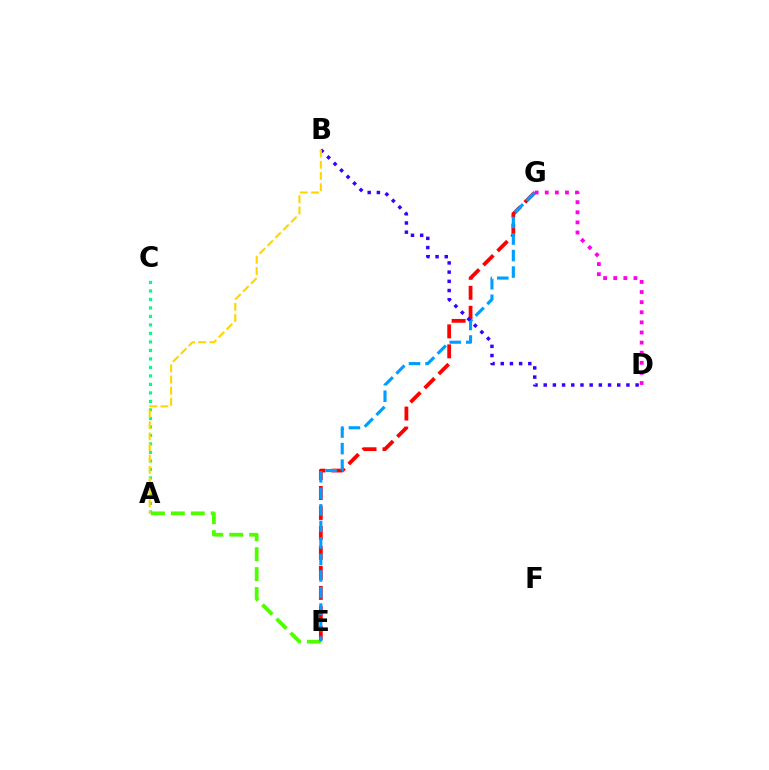{('A', 'E'): [{'color': '#4fff00', 'line_style': 'dashed', 'thickness': 2.71}], ('E', 'G'): [{'color': '#ff0000', 'line_style': 'dashed', 'thickness': 2.71}, {'color': '#009eff', 'line_style': 'dashed', 'thickness': 2.25}], ('A', 'C'): [{'color': '#00ff86', 'line_style': 'dotted', 'thickness': 2.31}], ('B', 'D'): [{'color': '#3700ff', 'line_style': 'dotted', 'thickness': 2.5}], ('D', 'G'): [{'color': '#ff00ed', 'line_style': 'dotted', 'thickness': 2.75}], ('A', 'B'): [{'color': '#ffd500', 'line_style': 'dashed', 'thickness': 1.52}]}